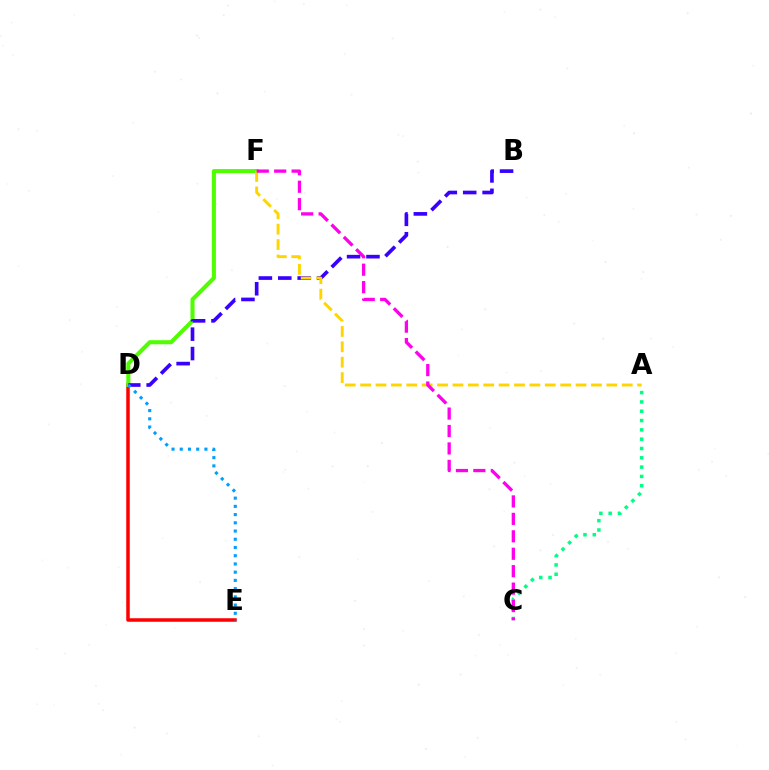{('D', 'E'): [{'color': '#ff0000', 'line_style': 'solid', 'thickness': 2.54}, {'color': '#009eff', 'line_style': 'dotted', 'thickness': 2.23}], ('D', 'F'): [{'color': '#4fff00', 'line_style': 'solid', 'thickness': 2.93}], ('B', 'D'): [{'color': '#3700ff', 'line_style': 'dashed', 'thickness': 2.64}], ('A', 'F'): [{'color': '#ffd500', 'line_style': 'dashed', 'thickness': 2.09}], ('A', 'C'): [{'color': '#00ff86', 'line_style': 'dotted', 'thickness': 2.53}], ('C', 'F'): [{'color': '#ff00ed', 'line_style': 'dashed', 'thickness': 2.37}]}